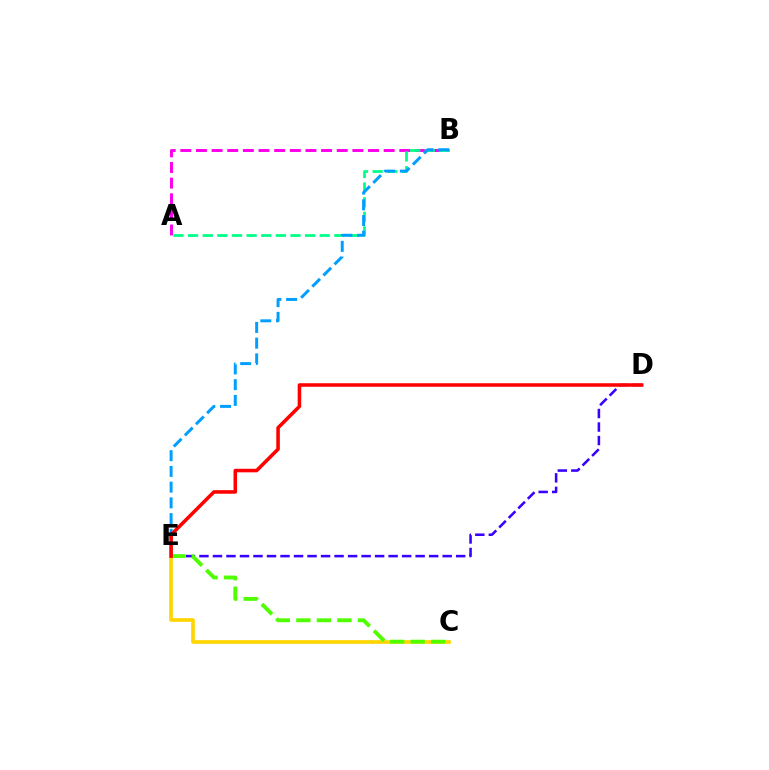{('A', 'B'): [{'color': '#ff00ed', 'line_style': 'dashed', 'thickness': 2.12}, {'color': '#00ff86', 'line_style': 'dashed', 'thickness': 1.99}], ('D', 'E'): [{'color': '#3700ff', 'line_style': 'dashed', 'thickness': 1.84}, {'color': '#ff0000', 'line_style': 'solid', 'thickness': 2.55}], ('C', 'E'): [{'color': '#ffd500', 'line_style': 'solid', 'thickness': 2.63}, {'color': '#4fff00', 'line_style': 'dashed', 'thickness': 2.79}], ('B', 'E'): [{'color': '#009eff', 'line_style': 'dashed', 'thickness': 2.14}]}